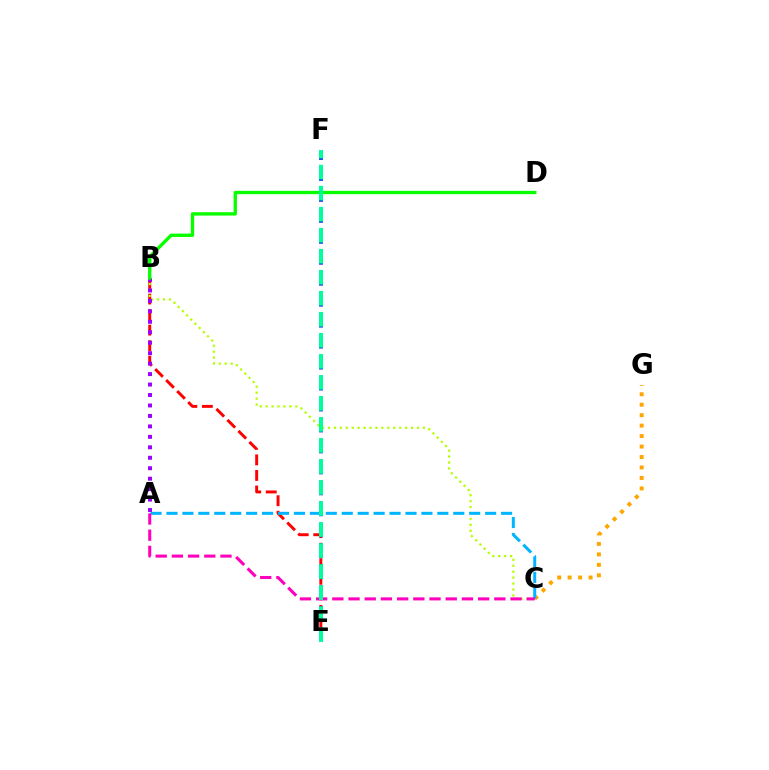{('B', 'E'): [{'color': '#ff0000', 'line_style': 'dashed', 'thickness': 2.11}], ('B', 'C'): [{'color': '#b3ff00', 'line_style': 'dotted', 'thickness': 1.61}], ('C', 'G'): [{'color': '#ffa500', 'line_style': 'dotted', 'thickness': 2.84}], ('E', 'F'): [{'color': '#0010ff', 'line_style': 'dashed', 'thickness': 2.85}, {'color': '#00ff9d', 'line_style': 'dashed', 'thickness': 2.86}], ('A', 'B'): [{'color': '#9b00ff', 'line_style': 'dotted', 'thickness': 2.84}], ('A', 'C'): [{'color': '#00b5ff', 'line_style': 'dashed', 'thickness': 2.16}, {'color': '#ff00bd', 'line_style': 'dashed', 'thickness': 2.2}], ('B', 'D'): [{'color': '#08ff00', 'line_style': 'solid', 'thickness': 2.41}]}